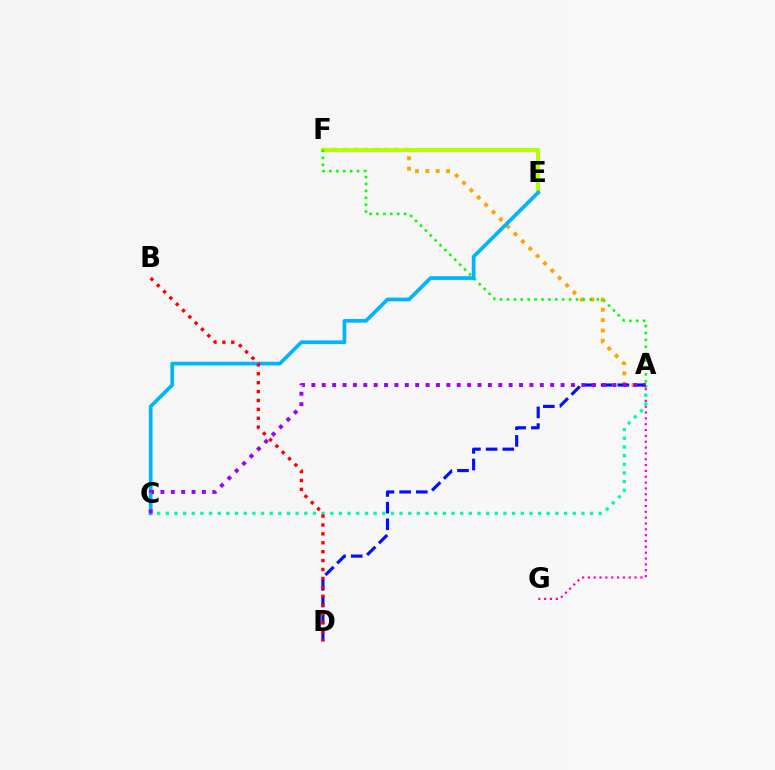{('A', 'F'): [{'color': '#ffa500', 'line_style': 'dotted', 'thickness': 2.82}, {'color': '#08ff00', 'line_style': 'dotted', 'thickness': 1.88}], ('A', 'G'): [{'color': '#ff00bd', 'line_style': 'dotted', 'thickness': 1.59}], ('A', 'C'): [{'color': '#00ff9d', 'line_style': 'dotted', 'thickness': 2.35}, {'color': '#9b00ff', 'line_style': 'dotted', 'thickness': 2.82}], ('E', 'F'): [{'color': '#b3ff00', 'line_style': 'solid', 'thickness': 2.86}], ('A', 'D'): [{'color': '#0010ff', 'line_style': 'dashed', 'thickness': 2.26}], ('C', 'E'): [{'color': '#00b5ff', 'line_style': 'solid', 'thickness': 2.66}], ('B', 'D'): [{'color': '#ff0000', 'line_style': 'dotted', 'thickness': 2.42}]}